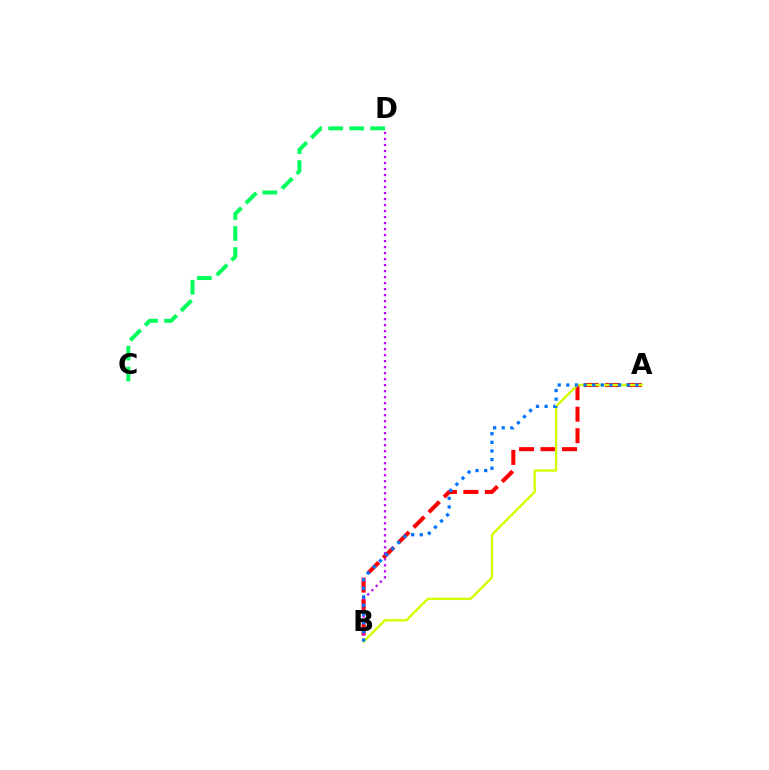{('A', 'B'): [{'color': '#ff0000', 'line_style': 'dashed', 'thickness': 2.92}, {'color': '#d1ff00', 'line_style': 'solid', 'thickness': 1.68}, {'color': '#0074ff', 'line_style': 'dotted', 'thickness': 2.34}], ('C', 'D'): [{'color': '#00ff5c', 'line_style': 'dashed', 'thickness': 2.85}], ('B', 'D'): [{'color': '#b900ff', 'line_style': 'dotted', 'thickness': 1.63}]}